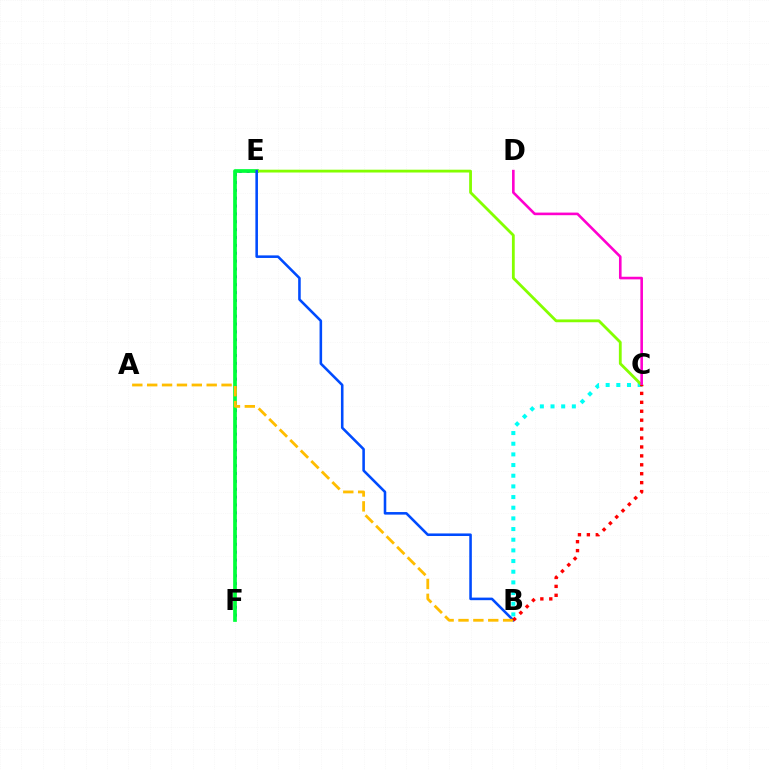{('E', 'F'): [{'color': '#7200ff', 'line_style': 'dotted', 'thickness': 2.14}, {'color': '#00ff39', 'line_style': 'solid', 'thickness': 2.67}], ('B', 'C'): [{'color': '#00fff6', 'line_style': 'dotted', 'thickness': 2.9}, {'color': '#ff0000', 'line_style': 'dotted', 'thickness': 2.42}], ('C', 'E'): [{'color': '#84ff00', 'line_style': 'solid', 'thickness': 2.02}], ('B', 'E'): [{'color': '#004bff', 'line_style': 'solid', 'thickness': 1.85}], ('A', 'B'): [{'color': '#ffbd00', 'line_style': 'dashed', 'thickness': 2.02}], ('C', 'D'): [{'color': '#ff00cf', 'line_style': 'solid', 'thickness': 1.88}]}